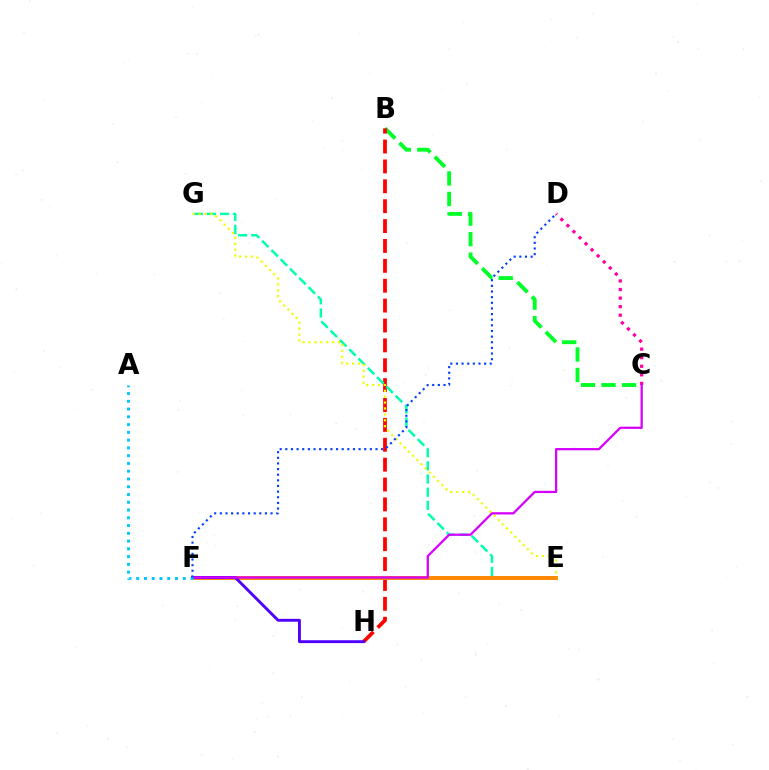{('E', 'F'): [{'color': '#66ff00', 'line_style': 'dotted', 'thickness': 2.78}, {'color': '#ff8800', 'line_style': 'solid', 'thickness': 2.86}], ('B', 'C'): [{'color': '#00ff27', 'line_style': 'dashed', 'thickness': 2.79}], ('C', 'D'): [{'color': '#ff00a0', 'line_style': 'dotted', 'thickness': 2.33}], ('B', 'H'): [{'color': '#ff0000', 'line_style': 'dashed', 'thickness': 2.7}], ('E', 'G'): [{'color': '#00ffaf', 'line_style': 'dashed', 'thickness': 1.79}, {'color': '#eeff00', 'line_style': 'dotted', 'thickness': 1.6}], ('F', 'H'): [{'color': '#4f00ff', 'line_style': 'solid', 'thickness': 2.07}], ('C', 'F'): [{'color': '#d600ff', 'line_style': 'solid', 'thickness': 1.63}], ('A', 'F'): [{'color': '#00c7ff', 'line_style': 'dotted', 'thickness': 2.11}], ('D', 'F'): [{'color': '#003fff', 'line_style': 'dotted', 'thickness': 1.53}]}